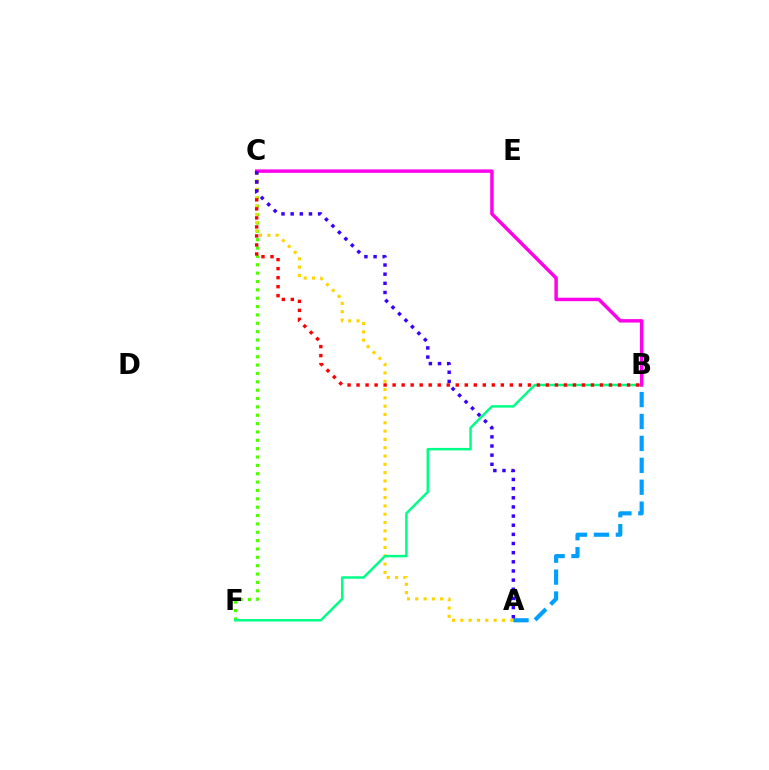{('C', 'F'): [{'color': '#4fff00', 'line_style': 'dotted', 'thickness': 2.27}], ('A', 'C'): [{'color': '#ffd500', 'line_style': 'dotted', 'thickness': 2.26}, {'color': '#3700ff', 'line_style': 'dotted', 'thickness': 2.49}], ('B', 'F'): [{'color': '#00ff86', 'line_style': 'solid', 'thickness': 1.79}], ('B', 'C'): [{'color': '#ff0000', 'line_style': 'dotted', 'thickness': 2.45}, {'color': '#ff00ed', 'line_style': 'solid', 'thickness': 2.49}], ('A', 'B'): [{'color': '#009eff', 'line_style': 'dashed', 'thickness': 2.98}]}